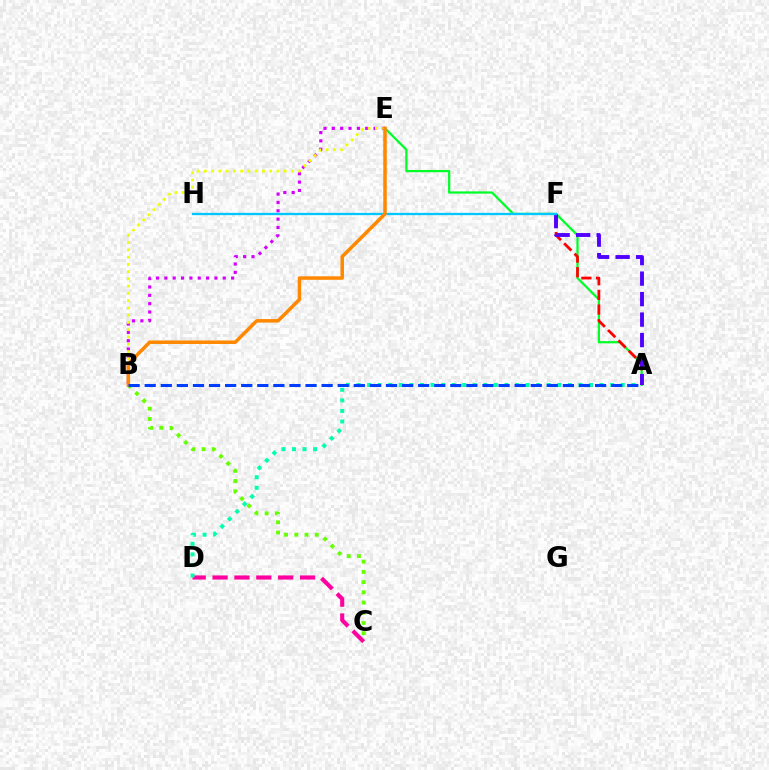{('A', 'E'): [{'color': '#00ff27', 'line_style': 'solid', 'thickness': 1.61}], ('B', 'E'): [{'color': '#d600ff', 'line_style': 'dotted', 'thickness': 2.27}, {'color': '#eeff00', 'line_style': 'dotted', 'thickness': 1.97}, {'color': '#ff8800', 'line_style': 'solid', 'thickness': 2.52}], ('A', 'F'): [{'color': '#ff0000', 'line_style': 'dashed', 'thickness': 1.99}, {'color': '#4f00ff', 'line_style': 'dashed', 'thickness': 2.78}], ('B', 'C'): [{'color': '#66ff00', 'line_style': 'dotted', 'thickness': 2.78}], ('C', 'D'): [{'color': '#ff00a0', 'line_style': 'dashed', 'thickness': 2.97}], ('A', 'D'): [{'color': '#00ffaf', 'line_style': 'dotted', 'thickness': 2.87}], ('F', 'H'): [{'color': '#00c7ff', 'line_style': 'solid', 'thickness': 1.66}], ('A', 'B'): [{'color': '#003fff', 'line_style': 'dashed', 'thickness': 2.19}]}